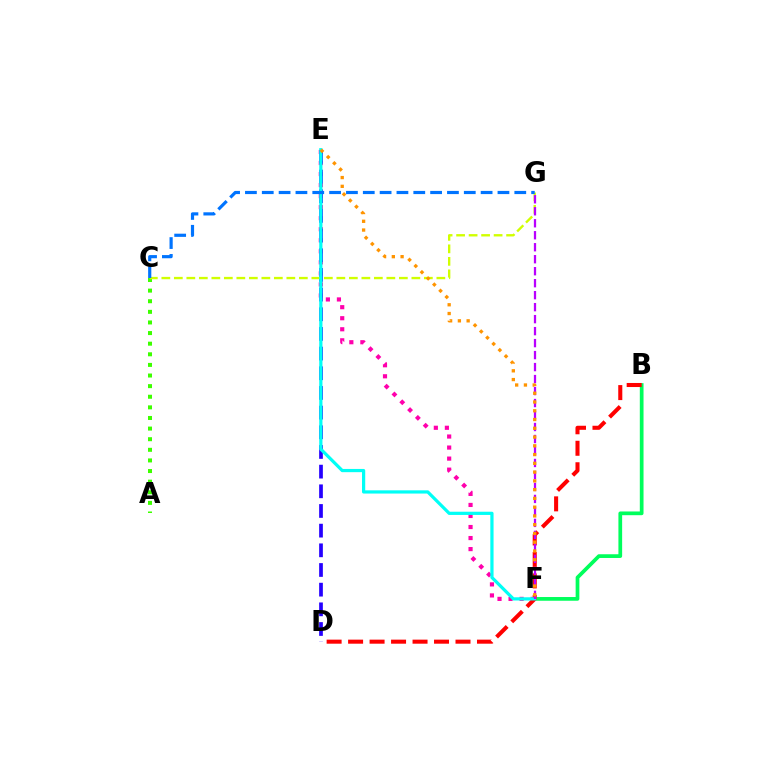{('E', 'F'): [{'color': '#ff00ac', 'line_style': 'dotted', 'thickness': 3.0}, {'color': '#00fff6', 'line_style': 'solid', 'thickness': 2.32}, {'color': '#ff9400', 'line_style': 'dotted', 'thickness': 2.38}], ('D', 'E'): [{'color': '#2500ff', 'line_style': 'dashed', 'thickness': 2.67}], ('B', 'F'): [{'color': '#00ff5c', 'line_style': 'solid', 'thickness': 2.68}], ('A', 'C'): [{'color': '#3dff00', 'line_style': 'dotted', 'thickness': 2.88}], ('B', 'D'): [{'color': '#ff0000', 'line_style': 'dashed', 'thickness': 2.92}], ('C', 'G'): [{'color': '#d1ff00', 'line_style': 'dashed', 'thickness': 1.7}, {'color': '#0074ff', 'line_style': 'dashed', 'thickness': 2.29}], ('F', 'G'): [{'color': '#b900ff', 'line_style': 'dashed', 'thickness': 1.63}]}